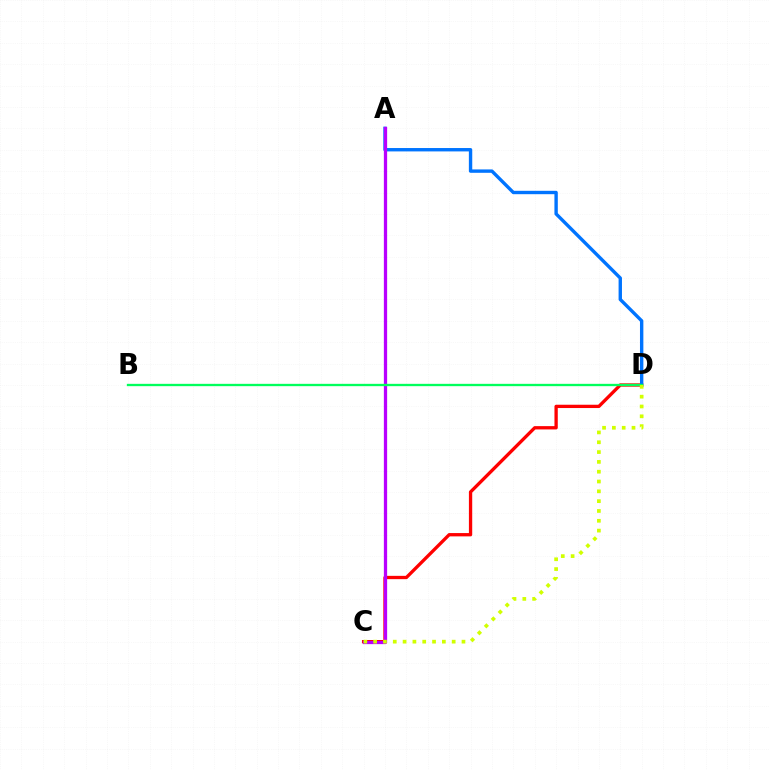{('C', 'D'): [{'color': '#ff0000', 'line_style': 'solid', 'thickness': 2.38}, {'color': '#d1ff00', 'line_style': 'dotted', 'thickness': 2.67}], ('A', 'D'): [{'color': '#0074ff', 'line_style': 'solid', 'thickness': 2.43}], ('A', 'C'): [{'color': '#b900ff', 'line_style': 'solid', 'thickness': 2.35}], ('B', 'D'): [{'color': '#00ff5c', 'line_style': 'solid', 'thickness': 1.68}]}